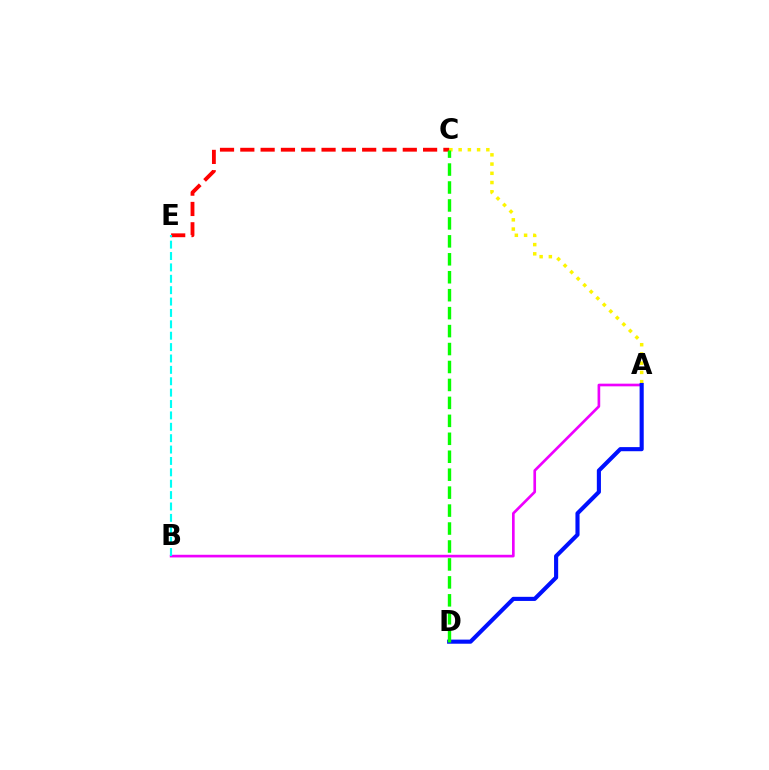{('A', 'C'): [{'color': '#fcf500', 'line_style': 'dotted', 'thickness': 2.51}], ('A', 'B'): [{'color': '#ee00ff', 'line_style': 'solid', 'thickness': 1.92}], ('C', 'E'): [{'color': '#ff0000', 'line_style': 'dashed', 'thickness': 2.76}], ('A', 'D'): [{'color': '#0010ff', 'line_style': 'solid', 'thickness': 2.96}], ('C', 'D'): [{'color': '#08ff00', 'line_style': 'dashed', 'thickness': 2.44}], ('B', 'E'): [{'color': '#00fff6', 'line_style': 'dashed', 'thickness': 1.55}]}